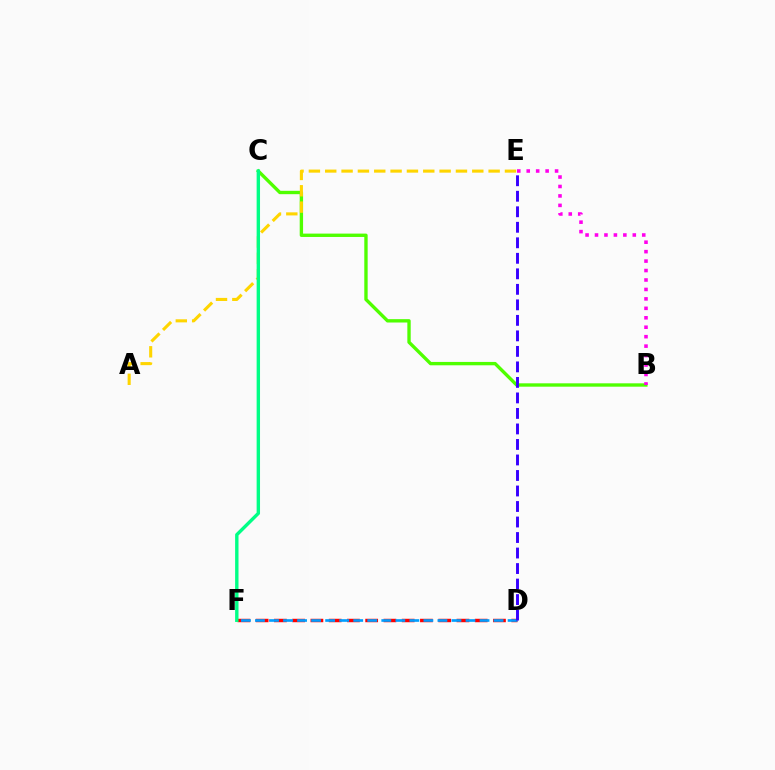{('B', 'C'): [{'color': '#4fff00', 'line_style': 'solid', 'thickness': 2.42}], ('A', 'E'): [{'color': '#ffd500', 'line_style': 'dashed', 'thickness': 2.22}], ('D', 'F'): [{'color': '#ff0000', 'line_style': 'dashed', 'thickness': 2.48}, {'color': '#009eff', 'line_style': 'dashed', 'thickness': 1.91}], ('B', 'E'): [{'color': '#ff00ed', 'line_style': 'dotted', 'thickness': 2.57}], ('D', 'E'): [{'color': '#3700ff', 'line_style': 'dashed', 'thickness': 2.11}], ('C', 'F'): [{'color': '#00ff86', 'line_style': 'solid', 'thickness': 2.44}]}